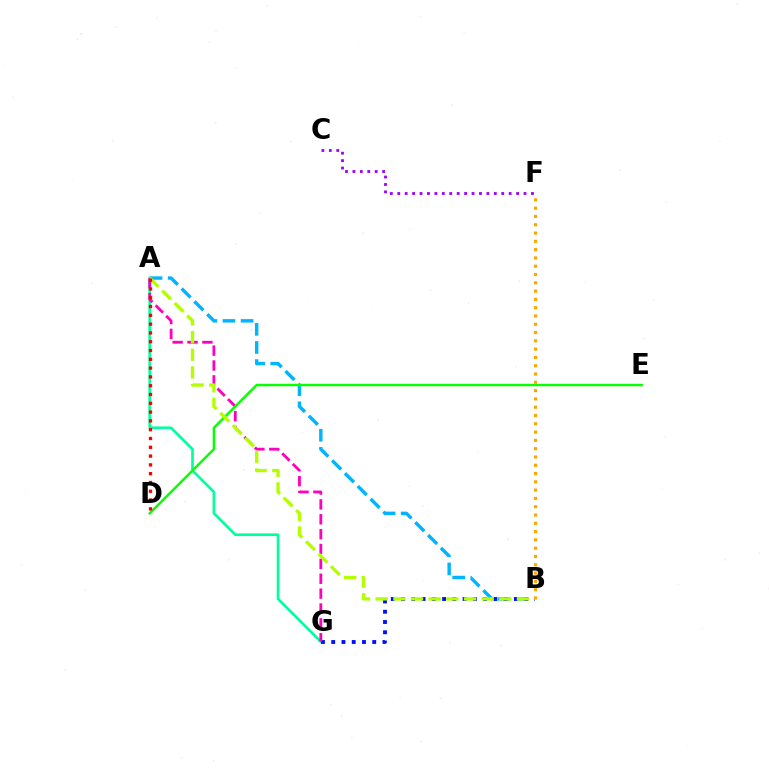{('A', 'B'): [{'color': '#00b5ff', 'line_style': 'dashed', 'thickness': 2.46}, {'color': '#b3ff00', 'line_style': 'dashed', 'thickness': 2.4}], ('A', 'G'): [{'color': '#00ff9d', 'line_style': 'solid', 'thickness': 1.92}, {'color': '#ff00bd', 'line_style': 'dashed', 'thickness': 2.02}], ('B', 'G'): [{'color': '#0010ff', 'line_style': 'dotted', 'thickness': 2.79}], ('D', 'E'): [{'color': '#08ff00', 'line_style': 'solid', 'thickness': 1.76}], ('B', 'F'): [{'color': '#ffa500', 'line_style': 'dotted', 'thickness': 2.25}], ('A', 'D'): [{'color': '#ff0000', 'line_style': 'dotted', 'thickness': 2.39}], ('C', 'F'): [{'color': '#9b00ff', 'line_style': 'dotted', 'thickness': 2.02}]}